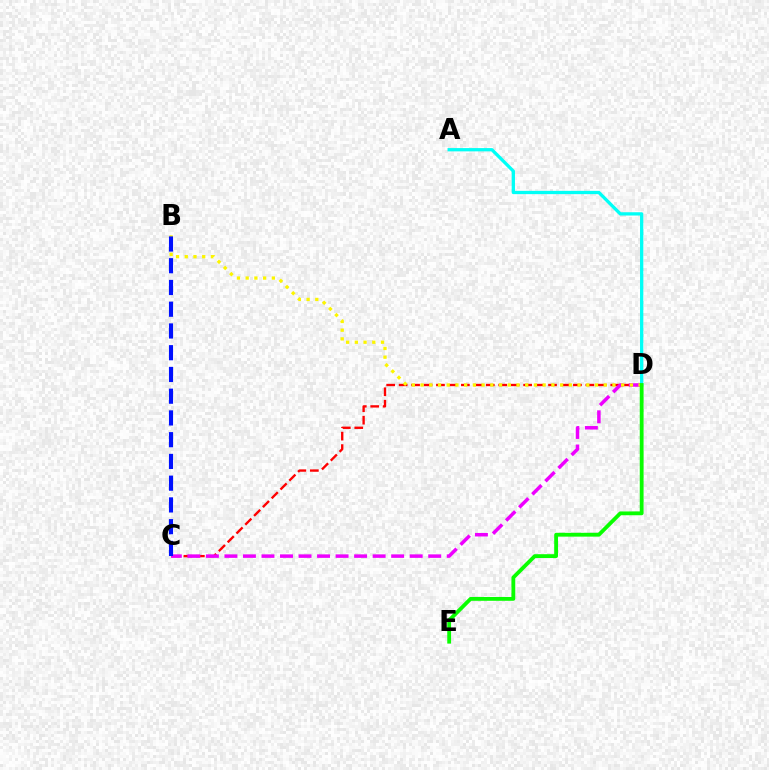{('C', 'D'): [{'color': '#ff0000', 'line_style': 'dashed', 'thickness': 1.69}, {'color': '#ee00ff', 'line_style': 'dashed', 'thickness': 2.52}], ('B', 'D'): [{'color': '#fcf500', 'line_style': 'dotted', 'thickness': 2.37}], ('A', 'D'): [{'color': '#00fff6', 'line_style': 'solid', 'thickness': 2.36}], ('D', 'E'): [{'color': '#08ff00', 'line_style': 'solid', 'thickness': 2.75}], ('B', 'C'): [{'color': '#0010ff', 'line_style': 'dashed', 'thickness': 2.95}]}